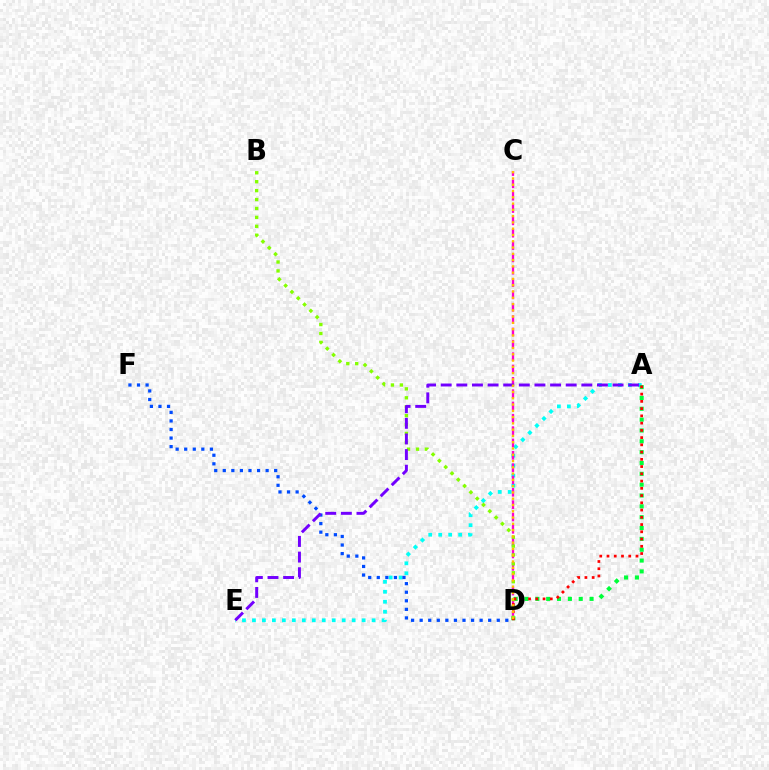{('A', 'E'): [{'color': '#00fff6', 'line_style': 'dotted', 'thickness': 2.71}, {'color': '#7200ff', 'line_style': 'dashed', 'thickness': 2.12}], ('A', 'D'): [{'color': '#00ff39', 'line_style': 'dotted', 'thickness': 2.95}, {'color': '#ff0000', 'line_style': 'dotted', 'thickness': 1.97}], ('C', 'D'): [{'color': '#ff00cf', 'line_style': 'dashed', 'thickness': 1.68}, {'color': '#ffbd00', 'line_style': 'dotted', 'thickness': 1.71}], ('B', 'D'): [{'color': '#84ff00', 'line_style': 'dotted', 'thickness': 2.42}], ('D', 'F'): [{'color': '#004bff', 'line_style': 'dotted', 'thickness': 2.33}]}